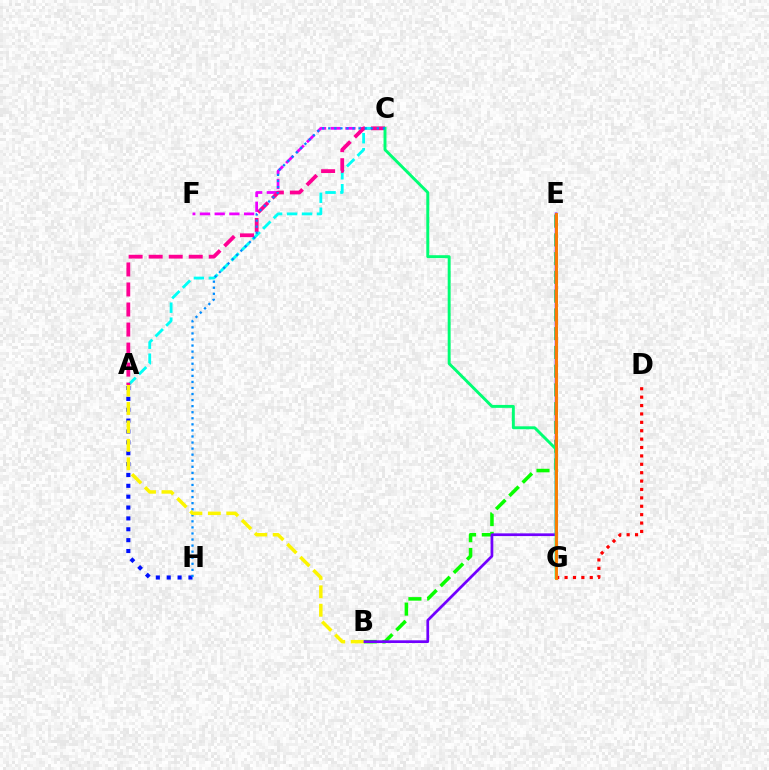{('E', 'G'): [{'color': '#84ff00', 'line_style': 'dotted', 'thickness': 1.83}, {'color': '#ff7c00', 'line_style': 'solid', 'thickness': 2.07}], ('B', 'E'): [{'color': '#08ff00', 'line_style': 'dashed', 'thickness': 2.55}, {'color': '#7200ff', 'line_style': 'solid', 'thickness': 1.96}], ('C', 'F'): [{'color': '#ee00ff', 'line_style': 'dashed', 'thickness': 2.0}], ('A', 'C'): [{'color': '#00fff6', 'line_style': 'dashed', 'thickness': 2.03}, {'color': '#ff0094', 'line_style': 'dashed', 'thickness': 2.72}], ('D', 'G'): [{'color': '#ff0000', 'line_style': 'dotted', 'thickness': 2.28}], ('A', 'H'): [{'color': '#0010ff', 'line_style': 'dotted', 'thickness': 2.95}], ('C', 'G'): [{'color': '#00ff74', 'line_style': 'solid', 'thickness': 2.11}], ('C', 'H'): [{'color': '#008cff', 'line_style': 'dotted', 'thickness': 1.65}], ('A', 'B'): [{'color': '#fcf500', 'line_style': 'dashed', 'thickness': 2.5}]}